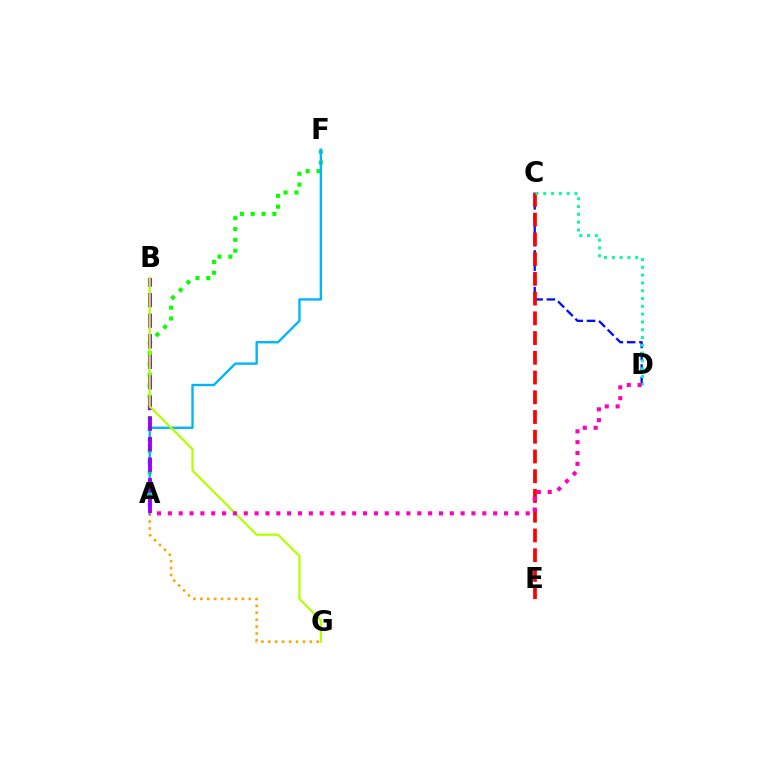{('A', 'G'): [{'color': '#ffa500', 'line_style': 'dotted', 'thickness': 1.88}], ('C', 'D'): [{'color': '#0010ff', 'line_style': 'dashed', 'thickness': 1.66}, {'color': '#00ff9d', 'line_style': 'dotted', 'thickness': 2.12}], ('A', 'F'): [{'color': '#08ff00', 'line_style': 'dotted', 'thickness': 2.95}, {'color': '#00b5ff', 'line_style': 'solid', 'thickness': 1.69}], ('A', 'B'): [{'color': '#9b00ff', 'line_style': 'dashed', 'thickness': 2.79}], ('B', 'G'): [{'color': '#b3ff00', 'line_style': 'solid', 'thickness': 1.58}], ('C', 'E'): [{'color': '#ff0000', 'line_style': 'dashed', 'thickness': 2.68}], ('A', 'D'): [{'color': '#ff00bd', 'line_style': 'dotted', 'thickness': 2.95}]}